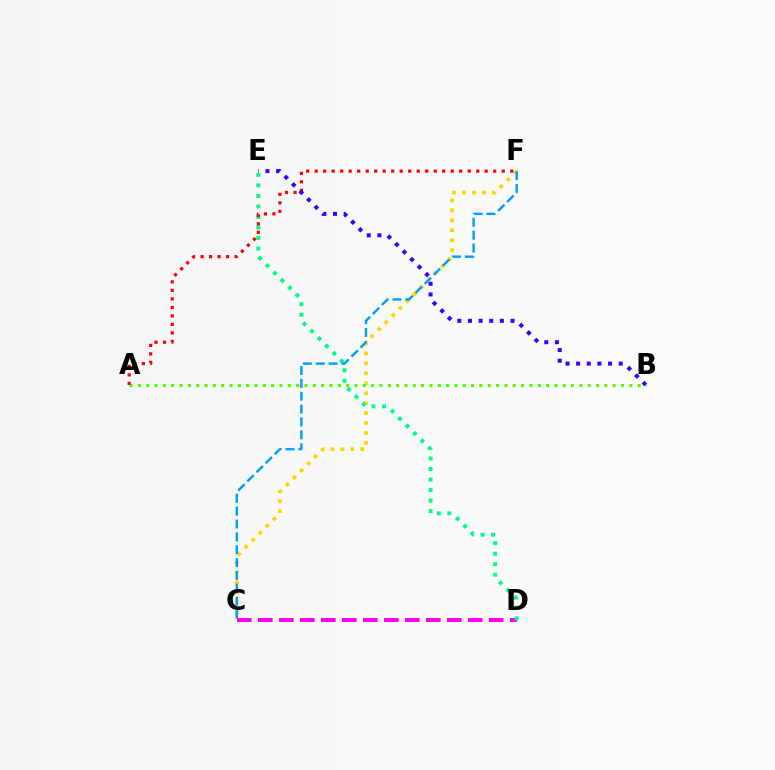{('C', 'D'): [{'color': '#ff00ed', 'line_style': 'dashed', 'thickness': 2.85}], ('C', 'F'): [{'color': '#ffd500', 'line_style': 'dotted', 'thickness': 2.7}, {'color': '#009eff', 'line_style': 'dashed', 'thickness': 1.75}], ('A', 'B'): [{'color': '#4fff00', 'line_style': 'dotted', 'thickness': 2.26}], ('D', 'E'): [{'color': '#00ff86', 'line_style': 'dotted', 'thickness': 2.86}], ('A', 'F'): [{'color': '#ff0000', 'line_style': 'dotted', 'thickness': 2.31}], ('B', 'E'): [{'color': '#3700ff', 'line_style': 'dotted', 'thickness': 2.89}]}